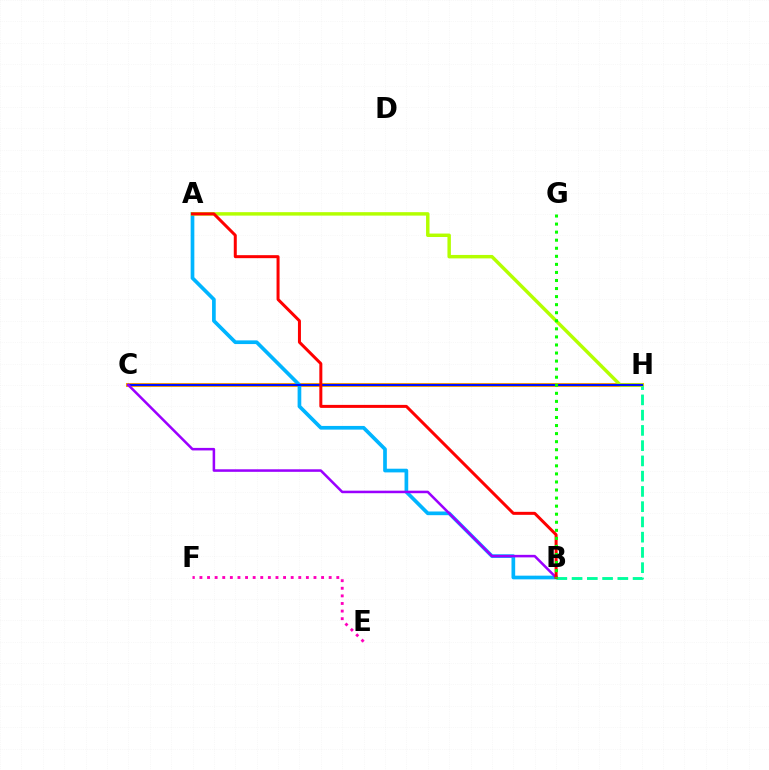{('C', 'H'): [{'color': '#ffa500', 'line_style': 'solid', 'thickness': 2.91}, {'color': '#0010ff', 'line_style': 'solid', 'thickness': 1.55}], ('A', 'B'): [{'color': '#00b5ff', 'line_style': 'solid', 'thickness': 2.65}, {'color': '#ff0000', 'line_style': 'solid', 'thickness': 2.16}], ('B', 'H'): [{'color': '#00ff9d', 'line_style': 'dashed', 'thickness': 2.07}], ('A', 'H'): [{'color': '#b3ff00', 'line_style': 'solid', 'thickness': 2.48}], ('E', 'F'): [{'color': '#ff00bd', 'line_style': 'dotted', 'thickness': 2.07}], ('B', 'C'): [{'color': '#9b00ff', 'line_style': 'solid', 'thickness': 1.82}], ('B', 'G'): [{'color': '#08ff00', 'line_style': 'dotted', 'thickness': 2.19}]}